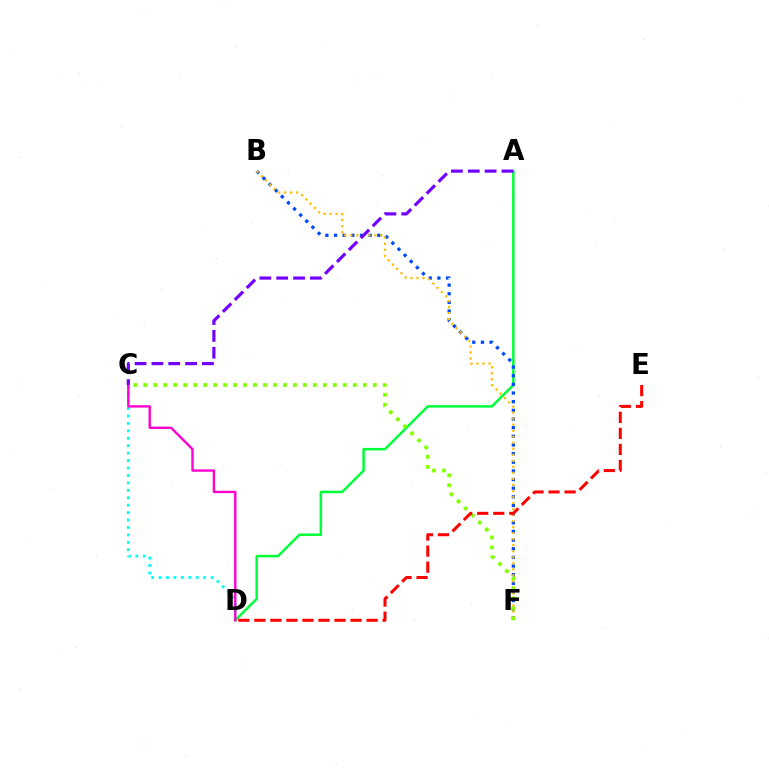{('C', 'D'): [{'color': '#00fff6', 'line_style': 'dotted', 'thickness': 2.02}, {'color': '#ff00cf', 'line_style': 'solid', 'thickness': 1.72}], ('A', 'D'): [{'color': '#00ff39', 'line_style': 'solid', 'thickness': 1.81}], ('B', 'F'): [{'color': '#004bff', 'line_style': 'dotted', 'thickness': 2.35}, {'color': '#ffbd00', 'line_style': 'dotted', 'thickness': 1.64}], ('C', 'F'): [{'color': '#84ff00', 'line_style': 'dotted', 'thickness': 2.71}], ('D', 'E'): [{'color': '#ff0000', 'line_style': 'dashed', 'thickness': 2.18}], ('A', 'C'): [{'color': '#7200ff', 'line_style': 'dashed', 'thickness': 2.29}]}